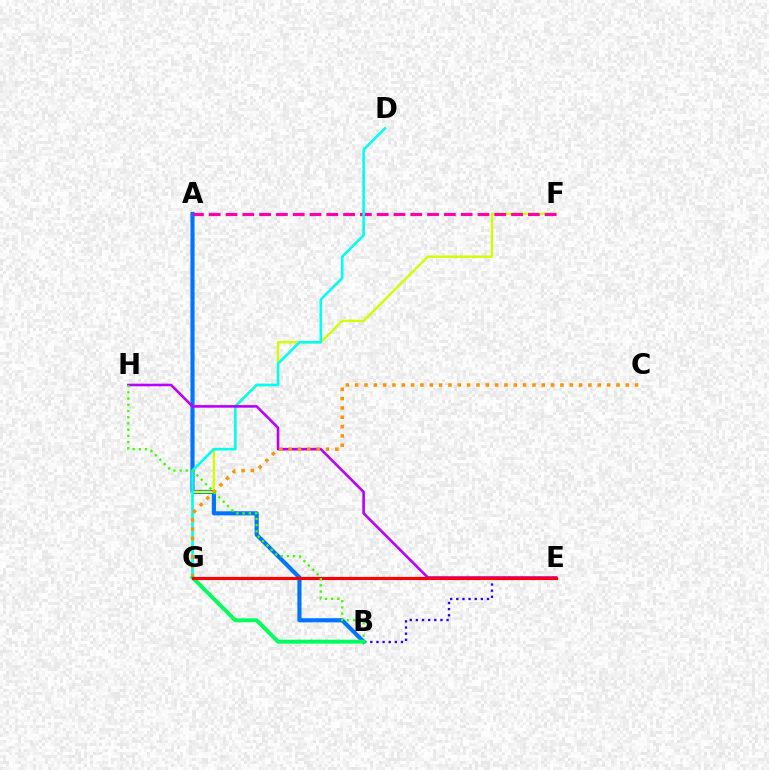{('B', 'E'): [{'color': '#2500ff', 'line_style': 'dotted', 'thickness': 1.67}], ('A', 'B'): [{'color': '#0074ff', 'line_style': 'solid', 'thickness': 2.97}], ('F', 'G'): [{'color': '#d1ff00', 'line_style': 'solid', 'thickness': 1.72}], ('A', 'F'): [{'color': '#ff00ac', 'line_style': 'dashed', 'thickness': 2.28}], ('D', 'G'): [{'color': '#00fff6', 'line_style': 'solid', 'thickness': 1.88}], ('E', 'H'): [{'color': '#b900ff', 'line_style': 'solid', 'thickness': 1.88}], ('C', 'G'): [{'color': '#ff9400', 'line_style': 'dotted', 'thickness': 2.54}], ('B', 'G'): [{'color': '#00ff5c', 'line_style': 'solid', 'thickness': 2.84}], ('E', 'G'): [{'color': '#ff0000', 'line_style': 'solid', 'thickness': 2.28}], ('B', 'H'): [{'color': '#3dff00', 'line_style': 'dotted', 'thickness': 1.69}]}